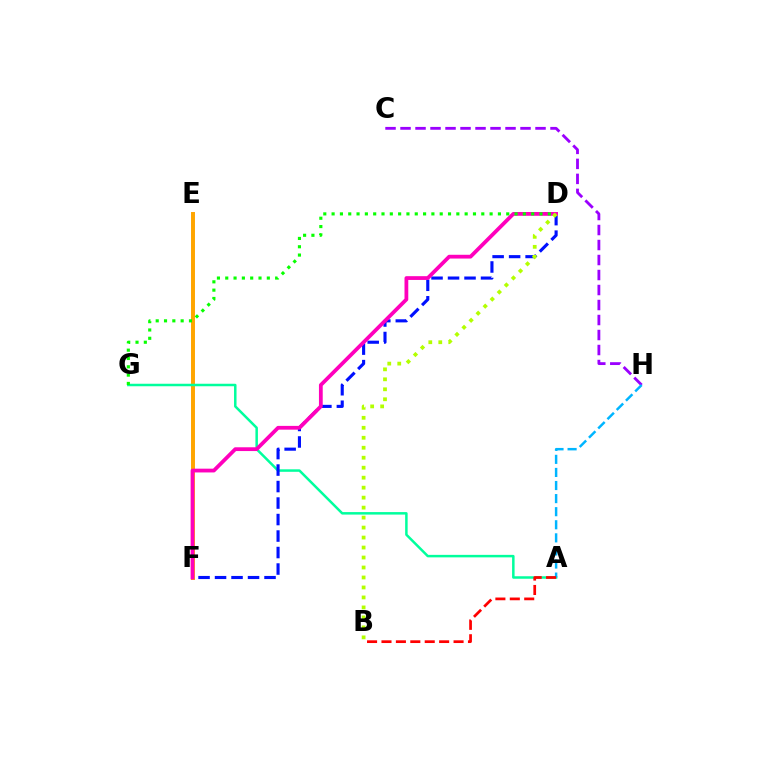{('C', 'H'): [{'color': '#9b00ff', 'line_style': 'dashed', 'thickness': 2.04}], ('E', 'F'): [{'color': '#ffa500', 'line_style': 'solid', 'thickness': 2.85}], ('A', 'G'): [{'color': '#00ff9d', 'line_style': 'solid', 'thickness': 1.8}], ('D', 'F'): [{'color': '#0010ff', 'line_style': 'dashed', 'thickness': 2.24}, {'color': '#ff00bd', 'line_style': 'solid', 'thickness': 2.72}], ('A', 'H'): [{'color': '#00b5ff', 'line_style': 'dashed', 'thickness': 1.78}], ('A', 'B'): [{'color': '#ff0000', 'line_style': 'dashed', 'thickness': 1.96}], ('B', 'D'): [{'color': '#b3ff00', 'line_style': 'dotted', 'thickness': 2.71}], ('D', 'G'): [{'color': '#08ff00', 'line_style': 'dotted', 'thickness': 2.26}]}